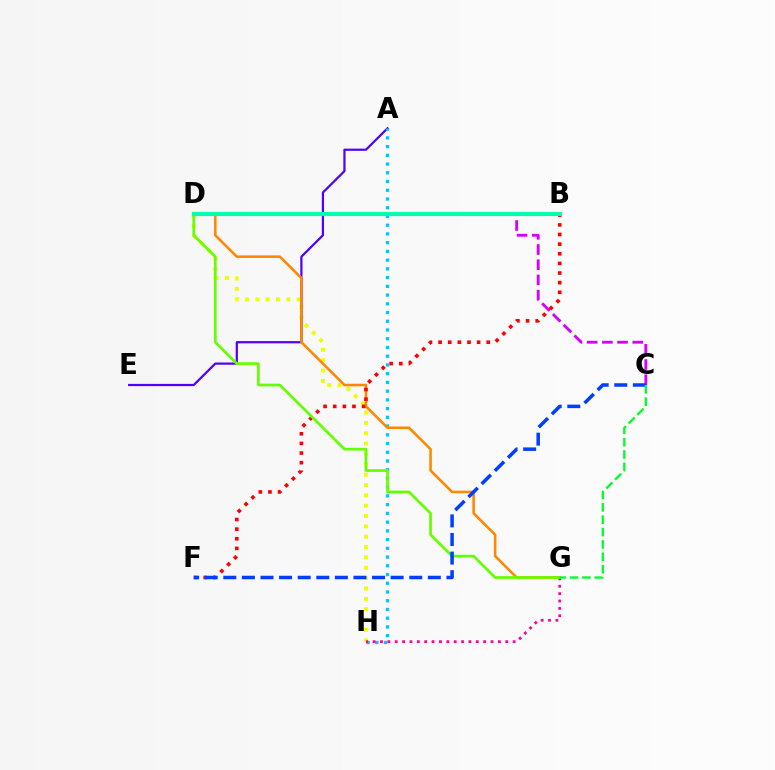{('C', 'D'): [{'color': '#d600ff', 'line_style': 'dashed', 'thickness': 2.06}], ('D', 'H'): [{'color': '#eeff00', 'line_style': 'dotted', 'thickness': 2.81}], ('A', 'E'): [{'color': '#4f00ff', 'line_style': 'solid', 'thickness': 1.6}], ('A', 'H'): [{'color': '#00c7ff', 'line_style': 'dotted', 'thickness': 2.37}], ('G', 'H'): [{'color': '#ff00a0', 'line_style': 'dotted', 'thickness': 2.0}], ('D', 'G'): [{'color': '#ff8800', 'line_style': 'solid', 'thickness': 1.85}, {'color': '#66ff00', 'line_style': 'solid', 'thickness': 1.95}], ('B', 'F'): [{'color': '#ff0000', 'line_style': 'dotted', 'thickness': 2.62}], ('C', 'F'): [{'color': '#003fff', 'line_style': 'dashed', 'thickness': 2.53}], ('B', 'D'): [{'color': '#00ffaf', 'line_style': 'solid', 'thickness': 3.0}], ('C', 'G'): [{'color': '#00ff27', 'line_style': 'dashed', 'thickness': 1.68}]}